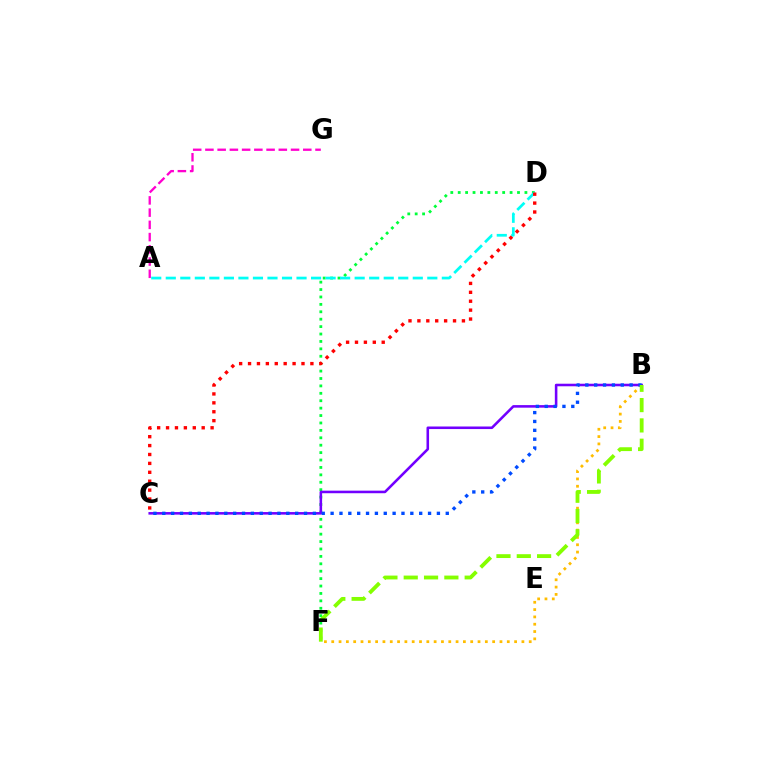{('D', 'F'): [{'color': '#00ff39', 'line_style': 'dotted', 'thickness': 2.01}], ('B', 'C'): [{'color': '#7200ff', 'line_style': 'solid', 'thickness': 1.85}, {'color': '#004bff', 'line_style': 'dotted', 'thickness': 2.41}], ('A', 'D'): [{'color': '#00fff6', 'line_style': 'dashed', 'thickness': 1.97}], ('A', 'G'): [{'color': '#ff00cf', 'line_style': 'dashed', 'thickness': 1.66}], ('C', 'D'): [{'color': '#ff0000', 'line_style': 'dotted', 'thickness': 2.42}], ('B', 'F'): [{'color': '#ffbd00', 'line_style': 'dotted', 'thickness': 1.99}, {'color': '#84ff00', 'line_style': 'dashed', 'thickness': 2.76}]}